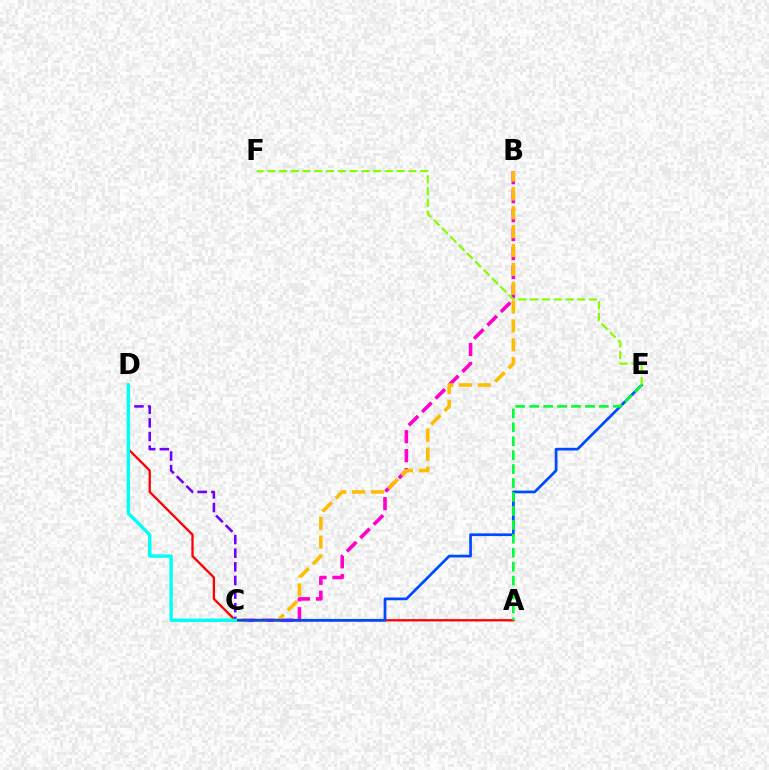{('A', 'D'): [{'color': '#ff0000', 'line_style': 'solid', 'thickness': 1.65}], ('B', 'C'): [{'color': '#ff00cf', 'line_style': 'dashed', 'thickness': 2.58}, {'color': '#ffbd00', 'line_style': 'dashed', 'thickness': 2.56}], ('C', 'E'): [{'color': '#004bff', 'line_style': 'solid', 'thickness': 1.96}], ('A', 'E'): [{'color': '#00ff39', 'line_style': 'dashed', 'thickness': 1.89}], ('E', 'F'): [{'color': '#84ff00', 'line_style': 'dashed', 'thickness': 1.6}], ('C', 'D'): [{'color': '#7200ff', 'line_style': 'dashed', 'thickness': 1.85}, {'color': '#00fff6', 'line_style': 'solid', 'thickness': 2.45}]}